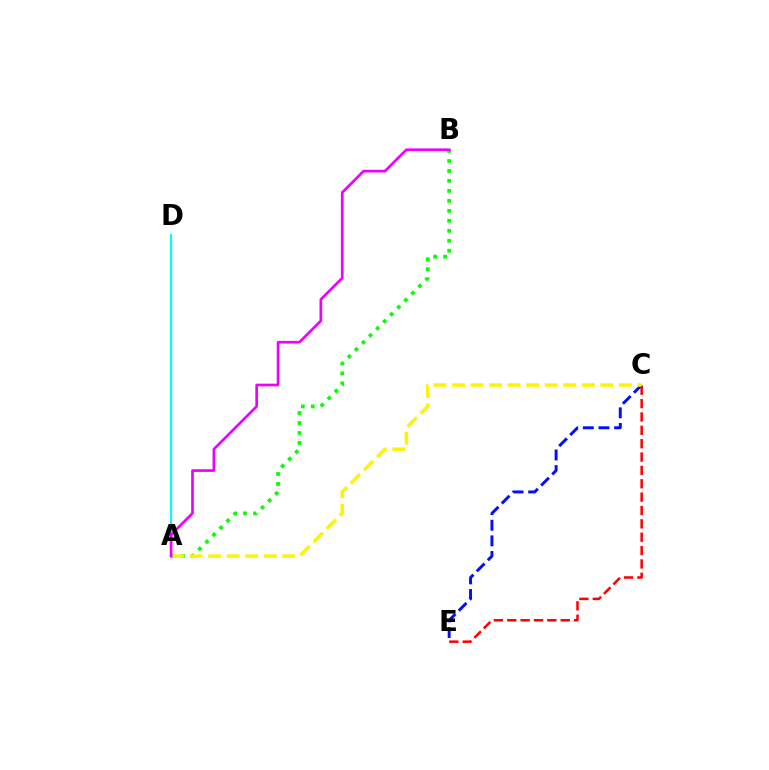{('A', 'B'): [{'color': '#08ff00', 'line_style': 'dotted', 'thickness': 2.71}, {'color': '#ee00ff', 'line_style': 'solid', 'thickness': 1.93}], ('C', 'E'): [{'color': '#ff0000', 'line_style': 'dashed', 'thickness': 1.82}, {'color': '#0010ff', 'line_style': 'dashed', 'thickness': 2.12}], ('A', 'D'): [{'color': '#00fff6', 'line_style': 'solid', 'thickness': 1.54}], ('A', 'C'): [{'color': '#fcf500', 'line_style': 'dashed', 'thickness': 2.52}]}